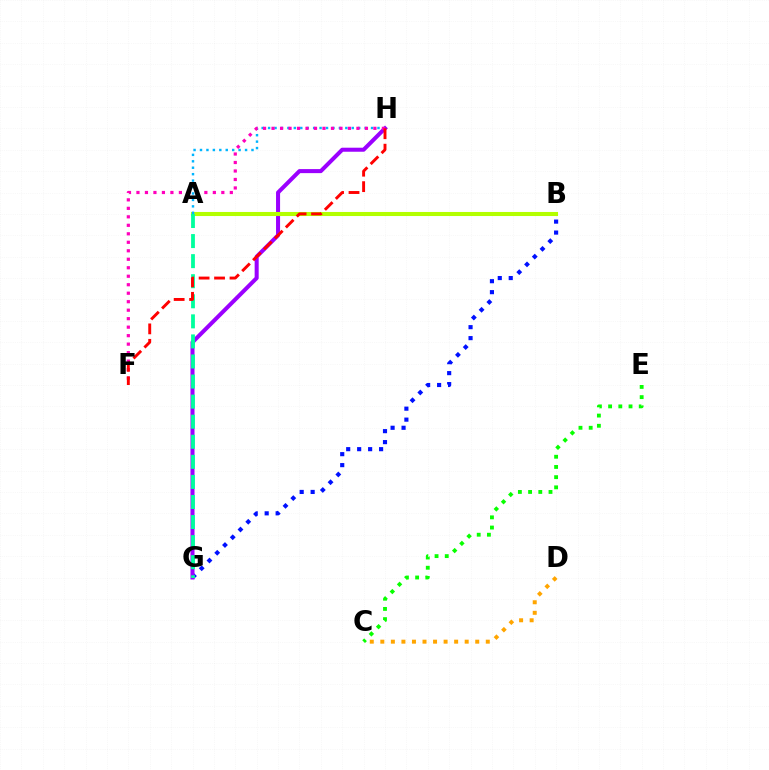{('C', 'D'): [{'color': '#ffa500', 'line_style': 'dotted', 'thickness': 2.87}], ('B', 'G'): [{'color': '#0010ff', 'line_style': 'dotted', 'thickness': 2.98}], ('G', 'H'): [{'color': '#9b00ff', 'line_style': 'solid', 'thickness': 2.9}], ('A', 'B'): [{'color': '#b3ff00', 'line_style': 'solid', 'thickness': 2.93}], ('C', 'E'): [{'color': '#08ff00', 'line_style': 'dotted', 'thickness': 2.77}], ('A', 'H'): [{'color': '#00b5ff', 'line_style': 'dotted', 'thickness': 1.75}], ('F', 'H'): [{'color': '#ff00bd', 'line_style': 'dotted', 'thickness': 2.31}, {'color': '#ff0000', 'line_style': 'dashed', 'thickness': 2.1}], ('A', 'G'): [{'color': '#00ff9d', 'line_style': 'dashed', 'thickness': 2.73}]}